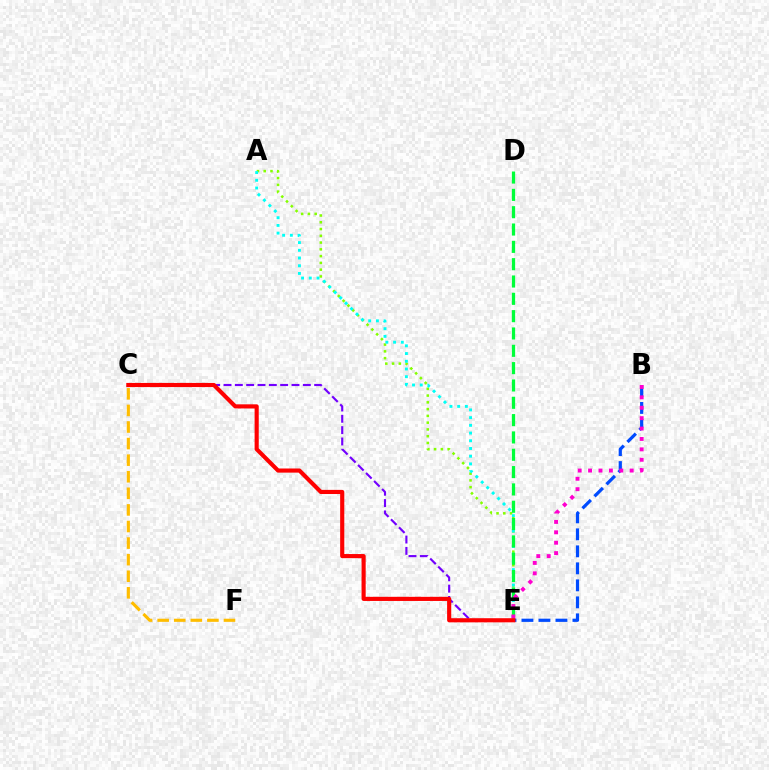{('B', 'E'): [{'color': '#004bff', 'line_style': 'dashed', 'thickness': 2.31}, {'color': '#ff00cf', 'line_style': 'dotted', 'thickness': 2.83}], ('A', 'E'): [{'color': '#84ff00', 'line_style': 'dotted', 'thickness': 1.84}, {'color': '#00fff6', 'line_style': 'dotted', 'thickness': 2.1}], ('C', 'F'): [{'color': '#ffbd00', 'line_style': 'dashed', 'thickness': 2.25}], ('C', 'E'): [{'color': '#7200ff', 'line_style': 'dashed', 'thickness': 1.54}, {'color': '#ff0000', 'line_style': 'solid', 'thickness': 2.98}], ('D', 'E'): [{'color': '#00ff39', 'line_style': 'dashed', 'thickness': 2.35}]}